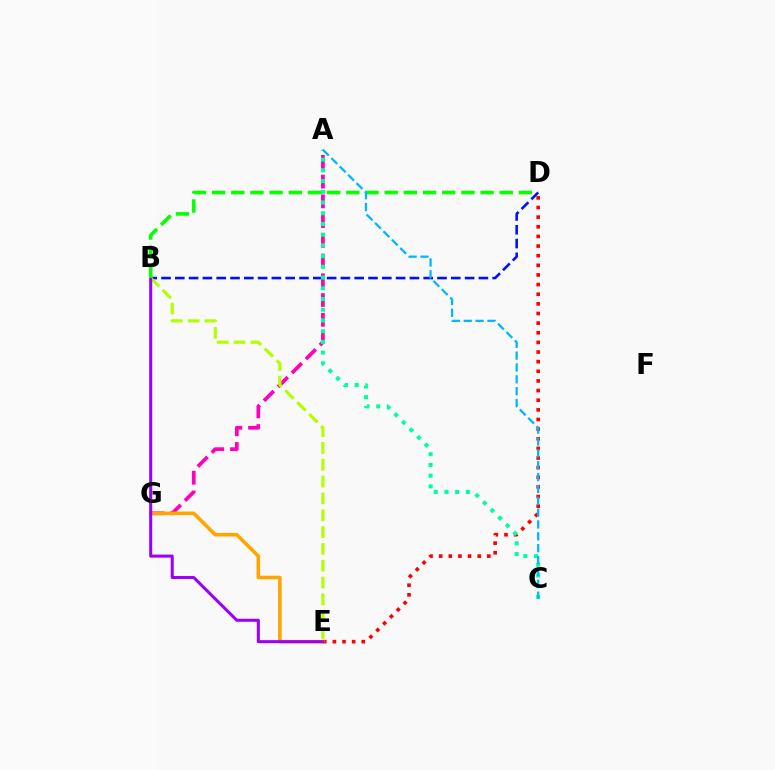{('D', 'E'): [{'color': '#ff0000', 'line_style': 'dotted', 'thickness': 2.62}], ('A', 'G'): [{'color': '#ff00bd', 'line_style': 'dashed', 'thickness': 2.68}], ('B', 'D'): [{'color': '#0010ff', 'line_style': 'dashed', 'thickness': 1.87}, {'color': '#08ff00', 'line_style': 'dashed', 'thickness': 2.6}], ('E', 'G'): [{'color': '#ffa500', 'line_style': 'solid', 'thickness': 2.58}], ('A', 'C'): [{'color': '#00ff9d', 'line_style': 'dotted', 'thickness': 2.91}, {'color': '#00b5ff', 'line_style': 'dashed', 'thickness': 1.61}], ('B', 'E'): [{'color': '#b3ff00', 'line_style': 'dashed', 'thickness': 2.29}, {'color': '#9b00ff', 'line_style': 'solid', 'thickness': 2.2}]}